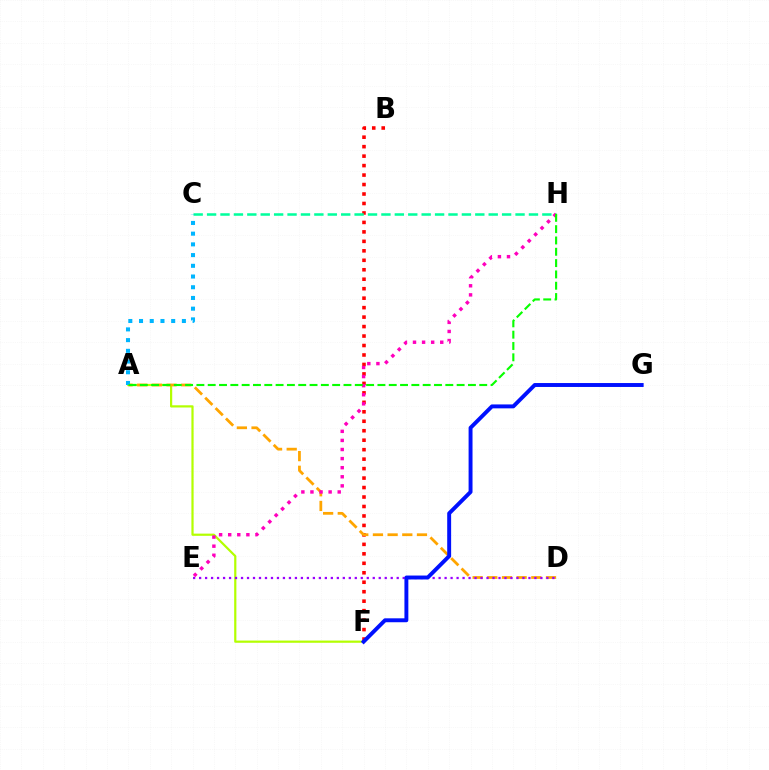{('A', 'F'): [{'color': '#b3ff00', 'line_style': 'solid', 'thickness': 1.59}], ('B', 'F'): [{'color': '#ff0000', 'line_style': 'dotted', 'thickness': 2.57}], ('A', 'D'): [{'color': '#ffa500', 'line_style': 'dashed', 'thickness': 1.99}], ('C', 'H'): [{'color': '#00ff9d', 'line_style': 'dashed', 'thickness': 1.82}], ('A', 'C'): [{'color': '#00b5ff', 'line_style': 'dotted', 'thickness': 2.91}], ('D', 'E'): [{'color': '#9b00ff', 'line_style': 'dotted', 'thickness': 1.63}], ('E', 'H'): [{'color': '#ff00bd', 'line_style': 'dotted', 'thickness': 2.47}], ('A', 'H'): [{'color': '#08ff00', 'line_style': 'dashed', 'thickness': 1.54}], ('F', 'G'): [{'color': '#0010ff', 'line_style': 'solid', 'thickness': 2.82}]}